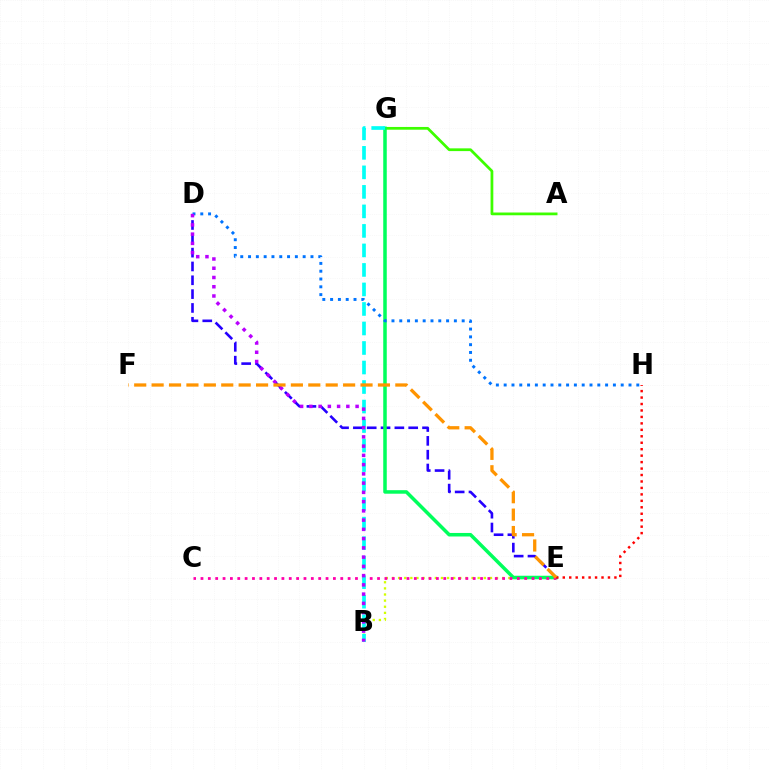{('A', 'G'): [{'color': '#3dff00', 'line_style': 'solid', 'thickness': 1.98}], ('D', 'E'): [{'color': '#2500ff', 'line_style': 'dashed', 'thickness': 1.88}], ('B', 'E'): [{'color': '#d1ff00', 'line_style': 'dotted', 'thickness': 1.66}], ('E', 'G'): [{'color': '#00ff5c', 'line_style': 'solid', 'thickness': 2.54}], ('D', 'H'): [{'color': '#0074ff', 'line_style': 'dotted', 'thickness': 2.12}], ('C', 'E'): [{'color': '#ff00ac', 'line_style': 'dotted', 'thickness': 2.0}], ('E', 'H'): [{'color': '#ff0000', 'line_style': 'dotted', 'thickness': 1.75}], ('B', 'G'): [{'color': '#00fff6', 'line_style': 'dashed', 'thickness': 2.65}], ('B', 'D'): [{'color': '#b900ff', 'line_style': 'dotted', 'thickness': 2.51}], ('E', 'F'): [{'color': '#ff9400', 'line_style': 'dashed', 'thickness': 2.36}]}